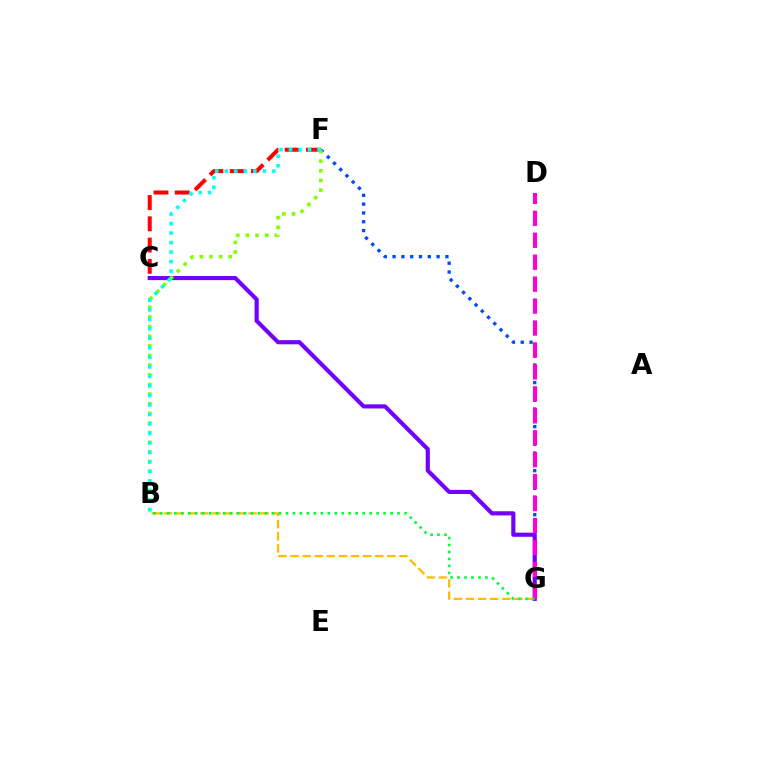{('B', 'G'): [{'color': '#ffbd00', 'line_style': 'dashed', 'thickness': 1.64}, {'color': '#00ff39', 'line_style': 'dotted', 'thickness': 1.9}], ('F', 'G'): [{'color': '#004bff', 'line_style': 'dotted', 'thickness': 2.39}], ('C', 'G'): [{'color': '#7200ff', 'line_style': 'solid', 'thickness': 2.97}], ('D', 'G'): [{'color': '#ff00cf', 'line_style': 'dashed', 'thickness': 2.98}], ('C', 'F'): [{'color': '#ff0000', 'line_style': 'dashed', 'thickness': 2.89}], ('B', 'F'): [{'color': '#84ff00', 'line_style': 'dotted', 'thickness': 2.62}, {'color': '#00fff6', 'line_style': 'dotted', 'thickness': 2.58}]}